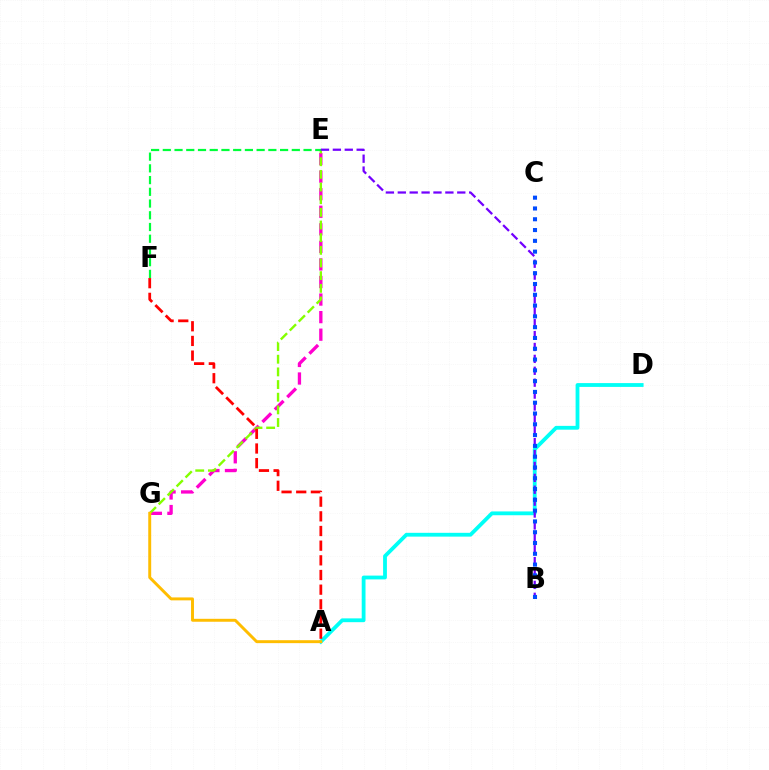{('E', 'G'): [{'color': '#ff00cf', 'line_style': 'dashed', 'thickness': 2.39}, {'color': '#84ff00', 'line_style': 'dashed', 'thickness': 1.72}], ('A', 'D'): [{'color': '#00fff6', 'line_style': 'solid', 'thickness': 2.74}], ('B', 'E'): [{'color': '#7200ff', 'line_style': 'dashed', 'thickness': 1.62}], ('B', 'C'): [{'color': '#004bff', 'line_style': 'dotted', 'thickness': 2.93}], ('A', 'F'): [{'color': '#ff0000', 'line_style': 'dashed', 'thickness': 1.99}], ('A', 'G'): [{'color': '#ffbd00', 'line_style': 'solid', 'thickness': 2.12}], ('E', 'F'): [{'color': '#00ff39', 'line_style': 'dashed', 'thickness': 1.59}]}